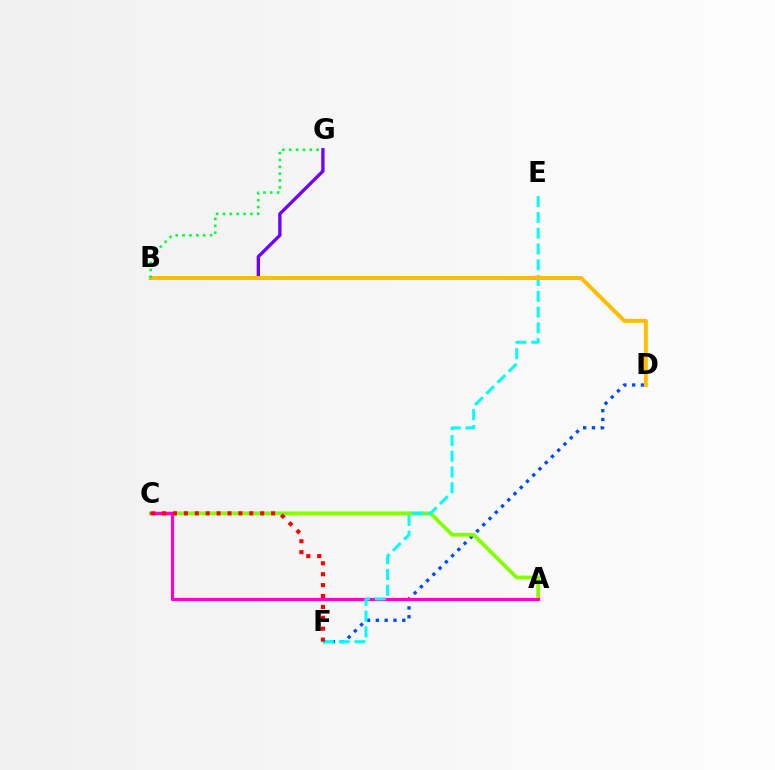{('D', 'F'): [{'color': '#004bff', 'line_style': 'dotted', 'thickness': 2.39}], ('A', 'C'): [{'color': '#84ff00', 'line_style': 'solid', 'thickness': 2.72}, {'color': '#ff00cf', 'line_style': 'solid', 'thickness': 2.26}], ('E', 'F'): [{'color': '#00fff6', 'line_style': 'dashed', 'thickness': 2.14}], ('B', 'G'): [{'color': '#7200ff', 'line_style': 'solid', 'thickness': 2.39}, {'color': '#00ff39', 'line_style': 'dotted', 'thickness': 1.87}], ('B', 'D'): [{'color': '#ffbd00', 'line_style': 'solid', 'thickness': 2.86}], ('C', 'F'): [{'color': '#ff0000', 'line_style': 'dotted', 'thickness': 2.96}]}